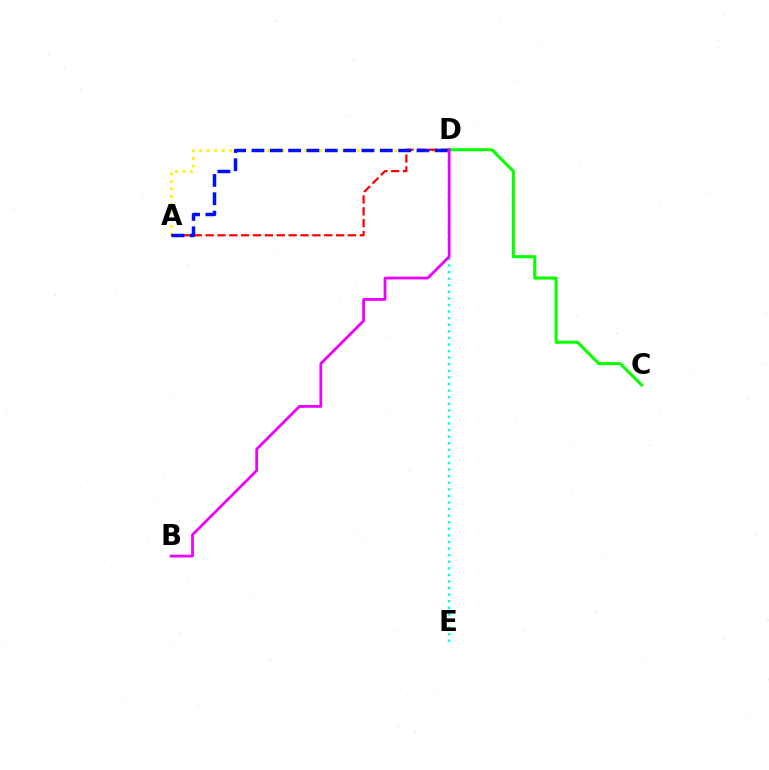{('D', 'E'): [{'color': '#00fff6', 'line_style': 'dotted', 'thickness': 1.79}], ('C', 'D'): [{'color': '#08ff00', 'line_style': 'solid', 'thickness': 2.19}], ('A', 'D'): [{'color': '#fcf500', 'line_style': 'dotted', 'thickness': 2.04}, {'color': '#ff0000', 'line_style': 'dashed', 'thickness': 1.61}, {'color': '#0010ff', 'line_style': 'dashed', 'thickness': 2.49}], ('B', 'D'): [{'color': '#ee00ff', 'line_style': 'solid', 'thickness': 1.99}]}